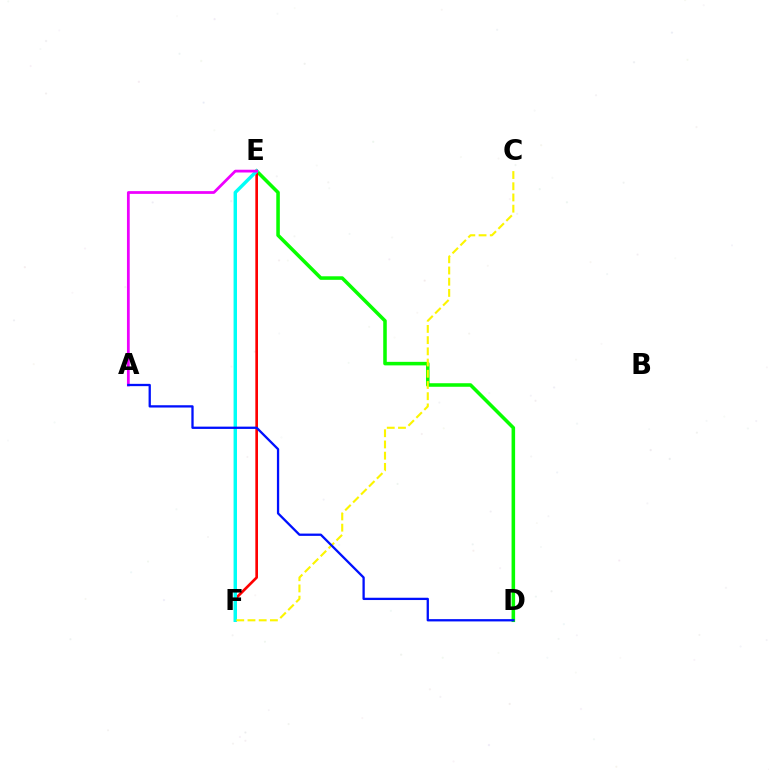{('D', 'E'): [{'color': '#08ff00', 'line_style': 'solid', 'thickness': 2.55}], ('E', 'F'): [{'color': '#ff0000', 'line_style': 'solid', 'thickness': 1.91}, {'color': '#00fff6', 'line_style': 'solid', 'thickness': 2.47}], ('C', 'F'): [{'color': '#fcf500', 'line_style': 'dashed', 'thickness': 1.52}], ('A', 'E'): [{'color': '#ee00ff', 'line_style': 'solid', 'thickness': 1.99}], ('A', 'D'): [{'color': '#0010ff', 'line_style': 'solid', 'thickness': 1.65}]}